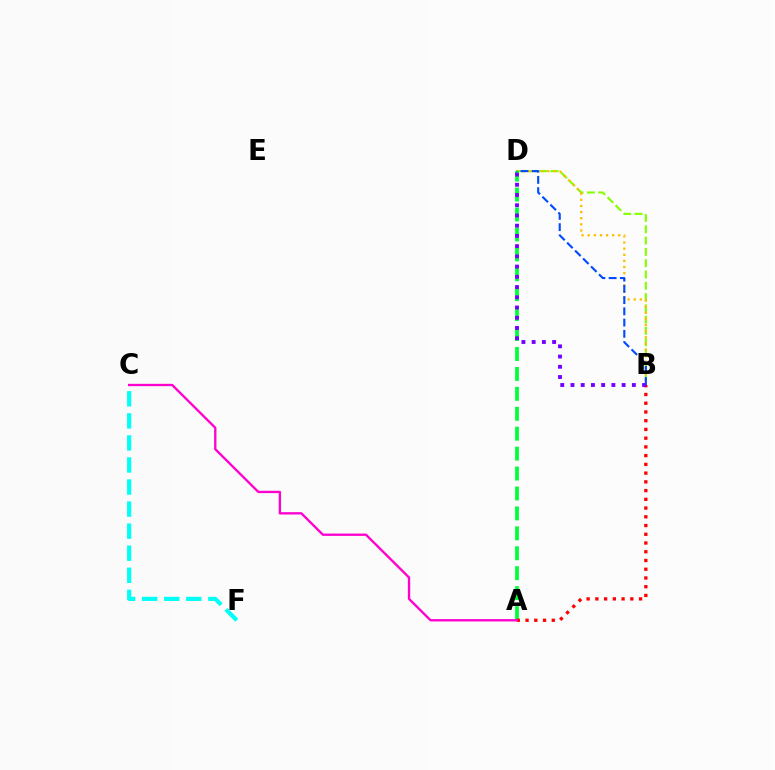{('B', 'D'): [{'color': '#84ff00', 'line_style': 'dashed', 'thickness': 1.54}, {'color': '#ffbd00', 'line_style': 'dotted', 'thickness': 1.66}, {'color': '#004bff', 'line_style': 'dashed', 'thickness': 1.53}, {'color': '#7200ff', 'line_style': 'dotted', 'thickness': 2.78}], ('A', 'D'): [{'color': '#00ff39', 'line_style': 'dashed', 'thickness': 2.71}], ('A', 'B'): [{'color': '#ff0000', 'line_style': 'dotted', 'thickness': 2.37}], ('C', 'F'): [{'color': '#00fff6', 'line_style': 'dashed', 'thickness': 3.0}], ('A', 'C'): [{'color': '#ff00cf', 'line_style': 'solid', 'thickness': 1.68}]}